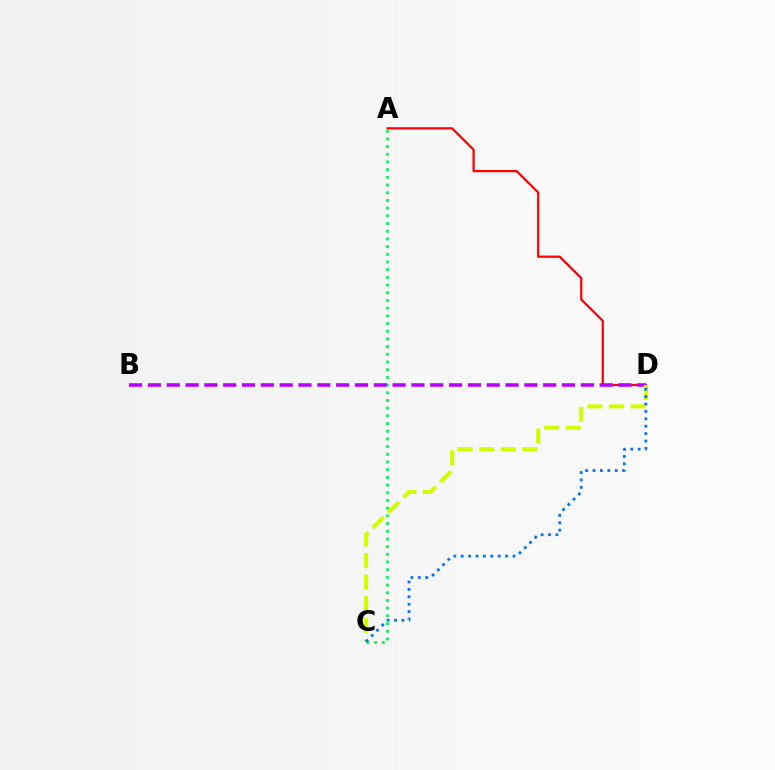{('A', 'C'): [{'color': '#00ff5c', 'line_style': 'dotted', 'thickness': 2.09}], ('A', 'D'): [{'color': '#ff0000', 'line_style': 'solid', 'thickness': 1.6}], ('B', 'D'): [{'color': '#b900ff', 'line_style': 'dashed', 'thickness': 2.56}], ('C', 'D'): [{'color': '#d1ff00', 'line_style': 'dashed', 'thickness': 2.93}, {'color': '#0074ff', 'line_style': 'dotted', 'thickness': 2.01}]}